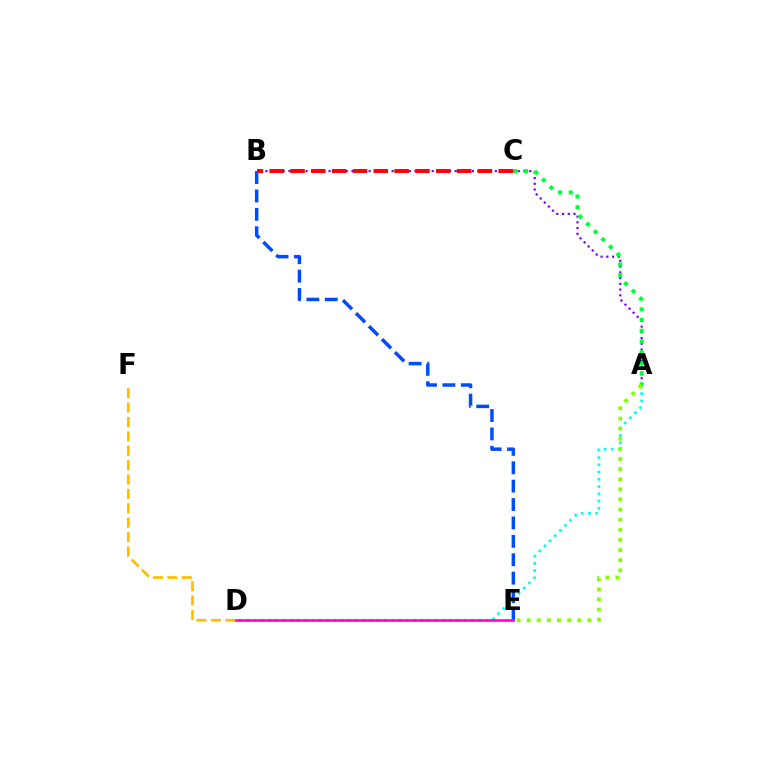{('B', 'E'): [{'color': '#004bff', 'line_style': 'dashed', 'thickness': 2.5}], ('A', 'B'): [{'color': '#7200ff', 'line_style': 'dotted', 'thickness': 1.56}], ('A', 'D'): [{'color': '#00fff6', 'line_style': 'dotted', 'thickness': 1.97}], ('D', 'E'): [{'color': '#ff00cf', 'line_style': 'solid', 'thickness': 1.88}], ('D', 'F'): [{'color': '#ffbd00', 'line_style': 'dashed', 'thickness': 1.95}], ('A', 'C'): [{'color': '#00ff39', 'line_style': 'dotted', 'thickness': 2.91}], ('A', 'E'): [{'color': '#84ff00', 'line_style': 'dotted', 'thickness': 2.75}], ('B', 'C'): [{'color': '#ff0000', 'line_style': 'dashed', 'thickness': 2.83}]}